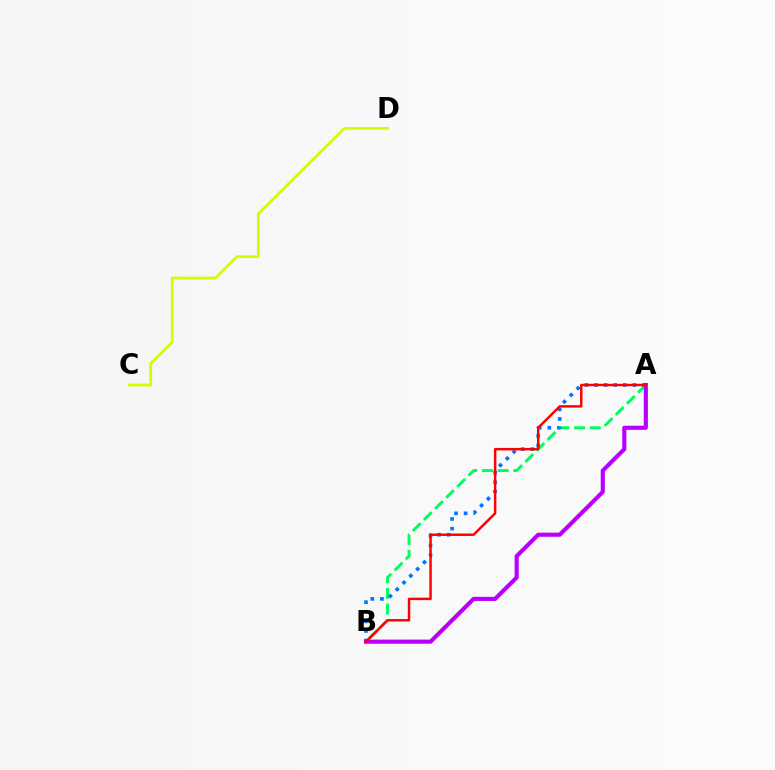{('A', 'B'): [{'color': '#00ff5c', 'line_style': 'dashed', 'thickness': 2.13}, {'color': '#0074ff', 'line_style': 'dotted', 'thickness': 2.61}, {'color': '#b900ff', 'line_style': 'solid', 'thickness': 2.97}, {'color': '#ff0000', 'line_style': 'solid', 'thickness': 1.77}], ('C', 'D'): [{'color': '#d1ff00', 'line_style': 'solid', 'thickness': 2.0}]}